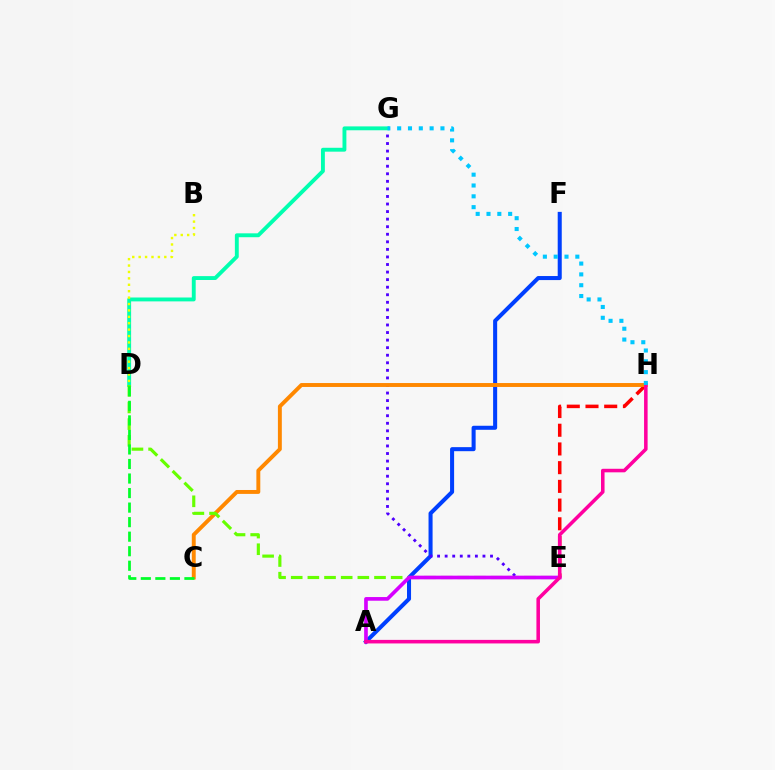{('A', 'F'): [{'color': '#003fff', 'line_style': 'solid', 'thickness': 2.91}], ('E', 'H'): [{'color': '#ff0000', 'line_style': 'dashed', 'thickness': 2.54}], ('E', 'G'): [{'color': '#4f00ff', 'line_style': 'dotted', 'thickness': 2.05}], ('D', 'G'): [{'color': '#00ffaf', 'line_style': 'solid', 'thickness': 2.79}], ('C', 'H'): [{'color': '#ff8800', 'line_style': 'solid', 'thickness': 2.82}], ('D', 'E'): [{'color': '#66ff00', 'line_style': 'dashed', 'thickness': 2.26}], ('A', 'E'): [{'color': '#d600ff', 'line_style': 'solid', 'thickness': 2.64}], ('A', 'H'): [{'color': '#ff00a0', 'line_style': 'solid', 'thickness': 2.56}], ('G', 'H'): [{'color': '#00c7ff', 'line_style': 'dotted', 'thickness': 2.94}], ('C', 'D'): [{'color': '#00ff27', 'line_style': 'dashed', 'thickness': 1.97}], ('B', 'D'): [{'color': '#eeff00', 'line_style': 'dotted', 'thickness': 1.74}]}